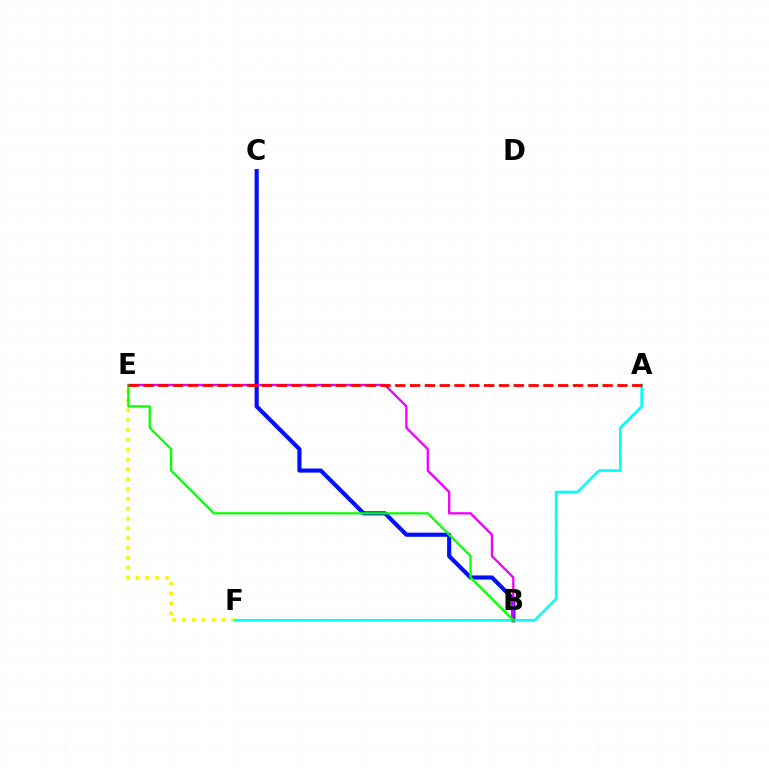{('E', 'F'): [{'color': '#fcf500', 'line_style': 'dotted', 'thickness': 2.67}], ('B', 'C'): [{'color': '#0010ff', 'line_style': 'solid', 'thickness': 2.97}], ('A', 'F'): [{'color': '#00fff6', 'line_style': 'solid', 'thickness': 1.86}], ('B', 'E'): [{'color': '#ee00ff', 'line_style': 'solid', 'thickness': 1.66}, {'color': '#08ff00', 'line_style': 'solid', 'thickness': 1.62}], ('A', 'E'): [{'color': '#ff0000', 'line_style': 'dashed', 'thickness': 2.01}]}